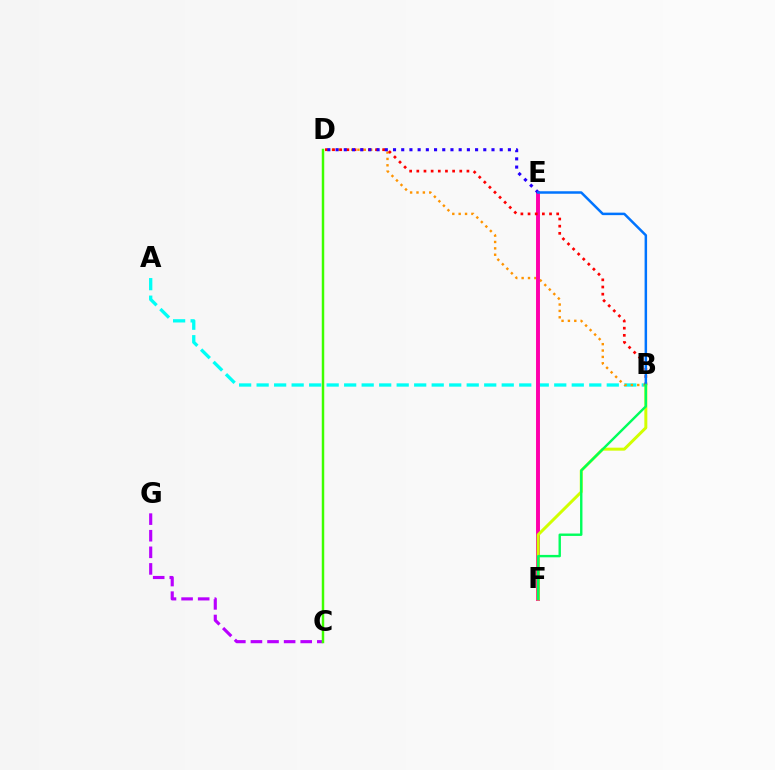{('C', 'G'): [{'color': '#b900ff', 'line_style': 'dashed', 'thickness': 2.25}], ('A', 'B'): [{'color': '#00fff6', 'line_style': 'dashed', 'thickness': 2.38}], ('B', 'D'): [{'color': '#ff9400', 'line_style': 'dotted', 'thickness': 1.73}, {'color': '#ff0000', 'line_style': 'dotted', 'thickness': 1.95}], ('E', 'F'): [{'color': '#ff00ac', 'line_style': 'solid', 'thickness': 2.83}], ('B', 'F'): [{'color': '#d1ff00', 'line_style': 'solid', 'thickness': 2.14}, {'color': '#00ff5c', 'line_style': 'solid', 'thickness': 1.73}], ('D', 'E'): [{'color': '#2500ff', 'line_style': 'dotted', 'thickness': 2.23}], ('B', 'E'): [{'color': '#0074ff', 'line_style': 'solid', 'thickness': 1.8}], ('C', 'D'): [{'color': '#3dff00', 'line_style': 'solid', 'thickness': 1.77}]}